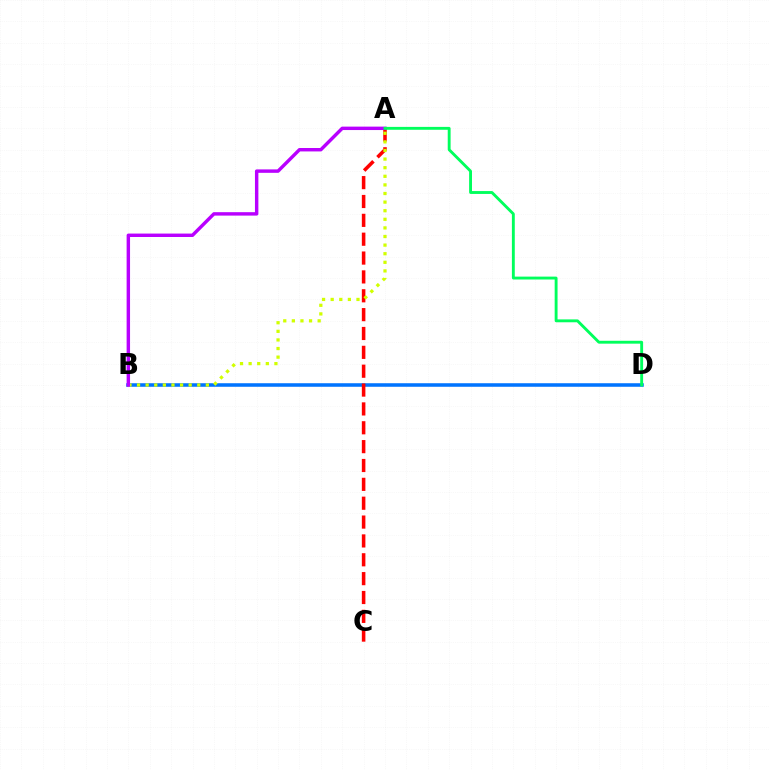{('B', 'D'): [{'color': '#0074ff', 'line_style': 'solid', 'thickness': 2.55}], ('A', 'C'): [{'color': '#ff0000', 'line_style': 'dashed', 'thickness': 2.56}], ('A', 'B'): [{'color': '#d1ff00', 'line_style': 'dotted', 'thickness': 2.34}, {'color': '#b900ff', 'line_style': 'solid', 'thickness': 2.47}], ('A', 'D'): [{'color': '#00ff5c', 'line_style': 'solid', 'thickness': 2.07}]}